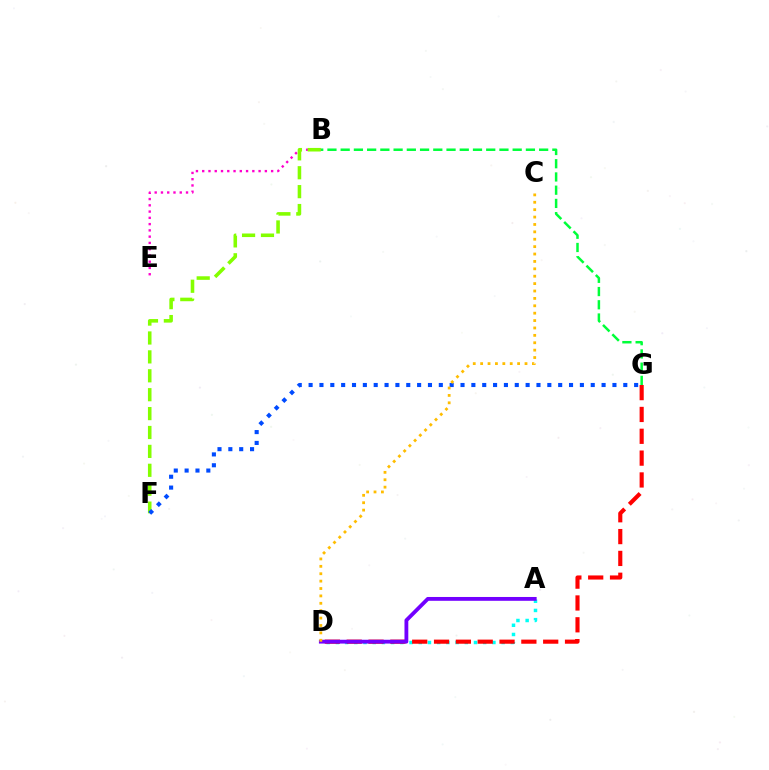{('B', 'E'): [{'color': '#ff00cf', 'line_style': 'dotted', 'thickness': 1.7}], ('A', 'D'): [{'color': '#00fff6', 'line_style': 'dotted', 'thickness': 2.5}, {'color': '#7200ff', 'line_style': 'solid', 'thickness': 2.75}], ('B', 'F'): [{'color': '#84ff00', 'line_style': 'dashed', 'thickness': 2.57}], ('D', 'G'): [{'color': '#ff0000', 'line_style': 'dashed', 'thickness': 2.97}], ('F', 'G'): [{'color': '#004bff', 'line_style': 'dotted', 'thickness': 2.95}], ('B', 'G'): [{'color': '#00ff39', 'line_style': 'dashed', 'thickness': 1.8}], ('C', 'D'): [{'color': '#ffbd00', 'line_style': 'dotted', 'thickness': 2.01}]}